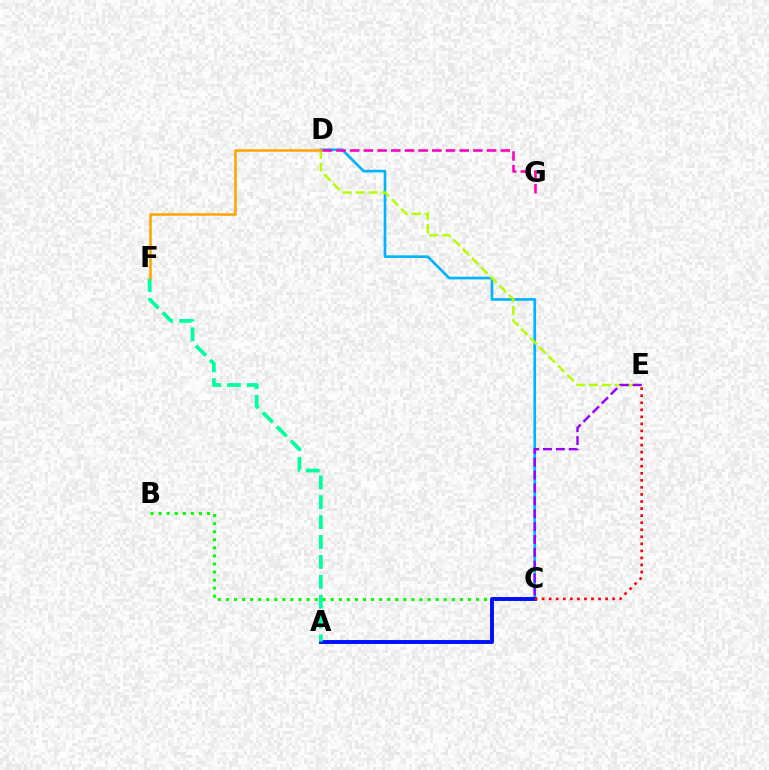{('C', 'D'): [{'color': '#00b5ff', 'line_style': 'solid', 'thickness': 1.92}], ('D', 'E'): [{'color': '#b3ff00', 'line_style': 'dashed', 'thickness': 1.77}], ('B', 'C'): [{'color': '#08ff00', 'line_style': 'dotted', 'thickness': 2.19}], ('A', 'C'): [{'color': '#0010ff', 'line_style': 'solid', 'thickness': 2.83}], ('C', 'E'): [{'color': '#ff0000', 'line_style': 'dotted', 'thickness': 1.92}, {'color': '#9b00ff', 'line_style': 'dashed', 'thickness': 1.75}], ('A', 'F'): [{'color': '#00ff9d', 'line_style': 'dashed', 'thickness': 2.7}], ('D', 'F'): [{'color': '#ffa500', 'line_style': 'solid', 'thickness': 1.83}], ('D', 'G'): [{'color': '#ff00bd', 'line_style': 'dashed', 'thickness': 1.86}]}